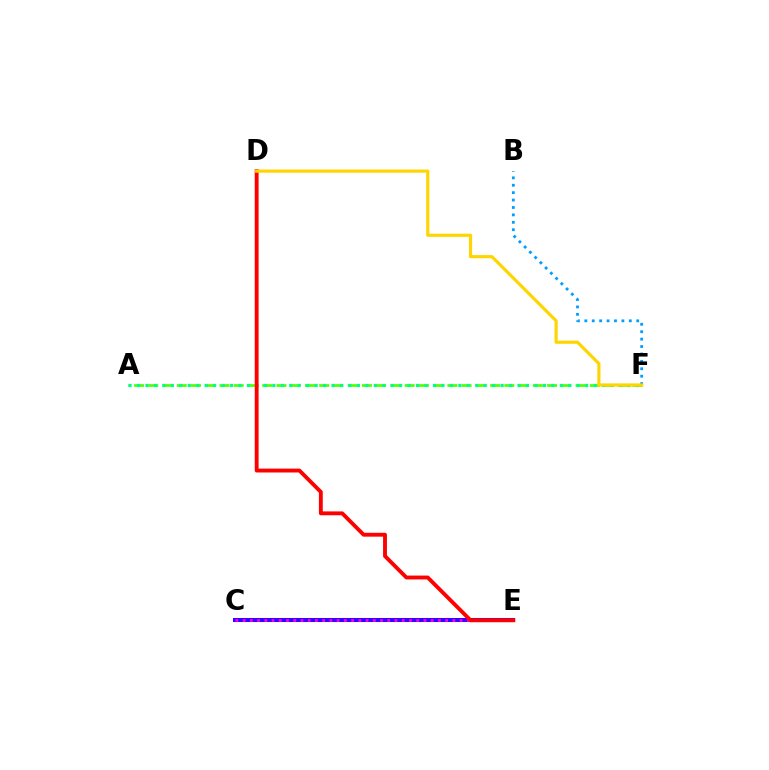{('C', 'E'): [{'color': '#3700ff', 'line_style': 'solid', 'thickness': 2.9}, {'color': '#ff00ed', 'line_style': 'dotted', 'thickness': 1.97}], ('A', 'F'): [{'color': '#4fff00', 'line_style': 'dashed', 'thickness': 1.93}, {'color': '#00ff86', 'line_style': 'dotted', 'thickness': 2.3}], ('D', 'E'): [{'color': '#ff0000', 'line_style': 'solid', 'thickness': 2.78}], ('B', 'F'): [{'color': '#009eff', 'line_style': 'dotted', 'thickness': 2.01}], ('D', 'F'): [{'color': '#ffd500', 'line_style': 'solid', 'thickness': 2.27}]}